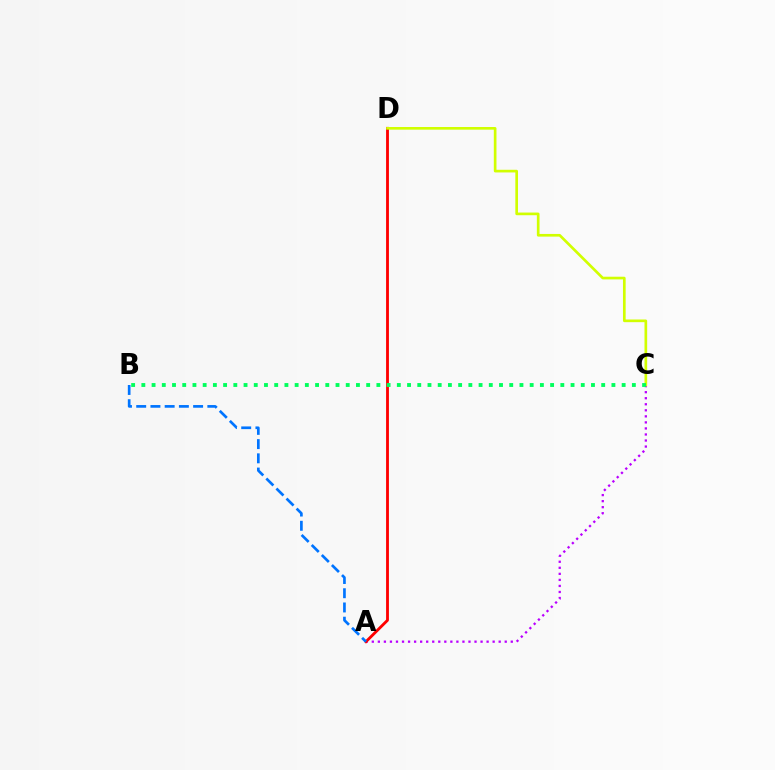{('A', 'C'): [{'color': '#b900ff', 'line_style': 'dotted', 'thickness': 1.64}], ('A', 'D'): [{'color': '#ff0000', 'line_style': 'solid', 'thickness': 2.04}], ('A', 'B'): [{'color': '#0074ff', 'line_style': 'dashed', 'thickness': 1.93}], ('C', 'D'): [{'color': '#d1ff00', 'line_style': 'solid', 'thickness': 1.92}], ('B', 'C'): [{'color': '#00ff5c', 'line_style': 'dotted', 'thickness': 2.78}]}